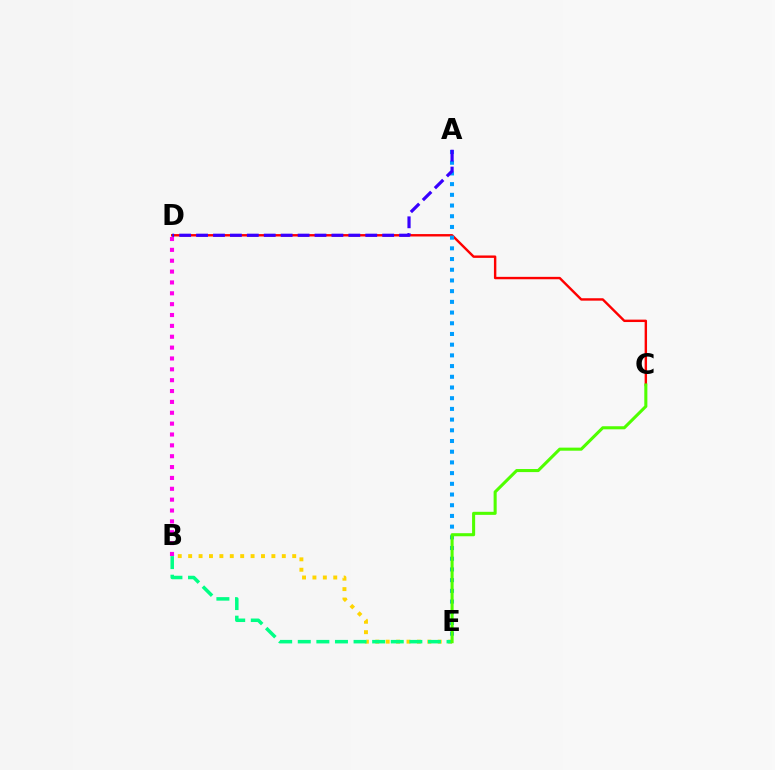{('B', 'E'): [{'color': '#ffd500', 'line_style': 'dotted', 'thickness': 2.83}, {'color': '#00ff86', 'line_style': 'dashed', 'thickness': 2.53}], ('C', 'D'): [{'color': '#ff0000', 'line_style': 'solid', 'thickness': 1.73}], ('A', 'E'): [{'color': '#009eff', 'line_style': 'dotted', 'thickness': 2.91}], ('C', 'E'): [{'color': '#4fff00', 'line_style': 'solid', 'thickness': 2.21}], ('B', 'D'): [{'color': '#ff00ed', 'line_style': 'dotted', 'thickness': 2.95}], ('A', 'D'): [{'color': '#3700ff', 'line_style': 'dashed', 'thickness': 2.3}]}